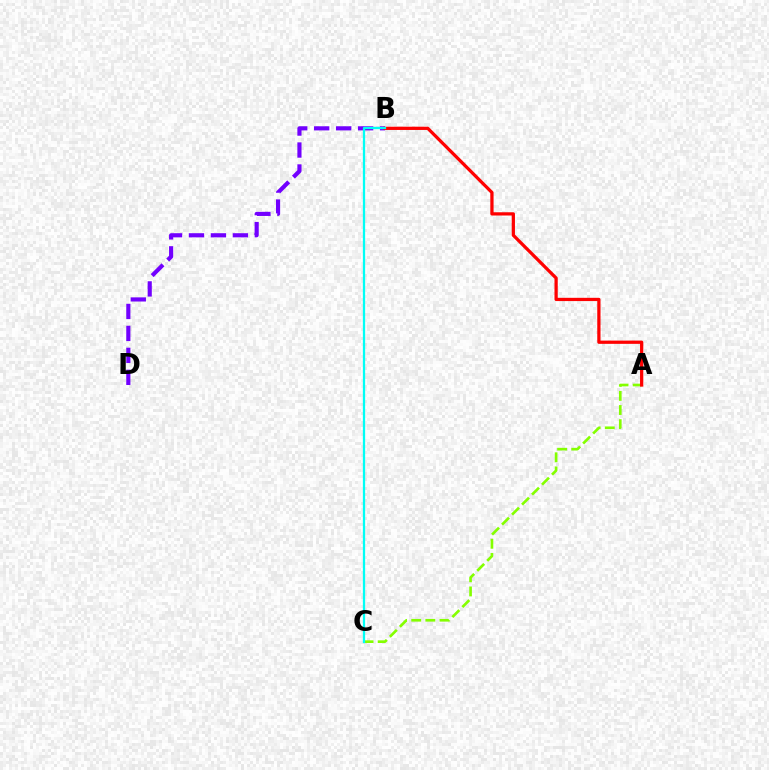{('A', 'C'): [{'color': '#84ff00', 'line_style': 'dashed', 'thickness': 1.92}], ('B', 'D'): [{'color': '#7200ff', 'line_style': 'dashed', 'thickness': 2.98}], ('A', 'B'): [{'color': '#ff0000', 'line_style': 'solid', 'thickness': 2.34}], ('B', 'C'): [{'color': '#00fff6', 'line_style': 'solid', 'thickness': 1.64}]}